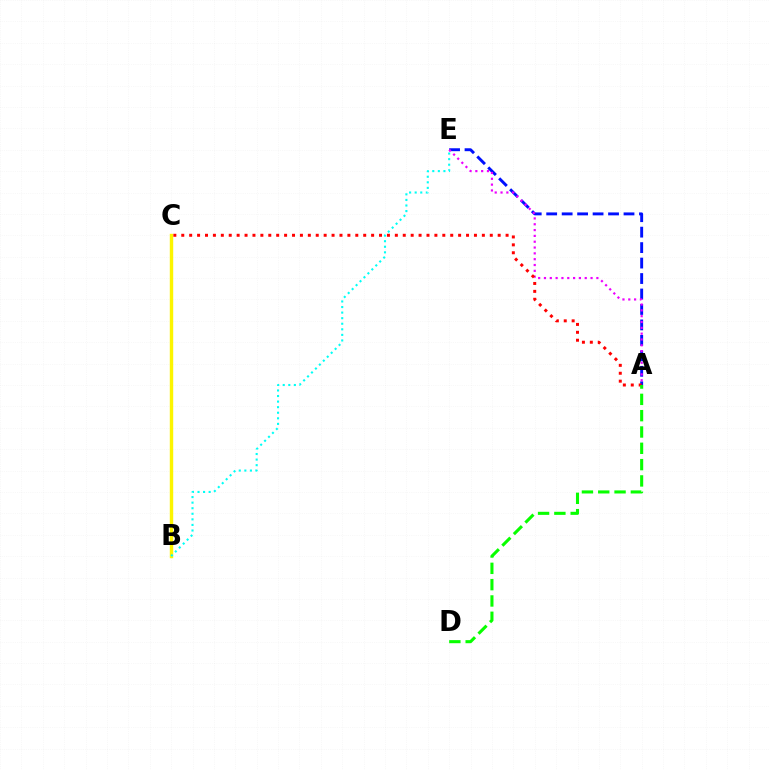{('B', 'C'): [{'color': '#fcf500', 'line_style': 'solid', 'thickness': 2.46}], ('A', 'E'): [{'color': '#0010ff', 'line_style': 'dashed', 'thickness': 2.1}, {'color': '#ee00ff', 'line_style': 'dotted', 'thickness': 1.58}], ('B', 'E'): [{'color': '#00fff6', 'line_style': 'dotted', 'thickness': 1.51}], ('A', 'C'): [{'color': '#ff0000', 'line_style': 'dotted', 'thickness': 2.15}], ('A', 'D'): [{'color': '#08ff00', 'line_style': 'dashed', 'thickness': 2.22}]}